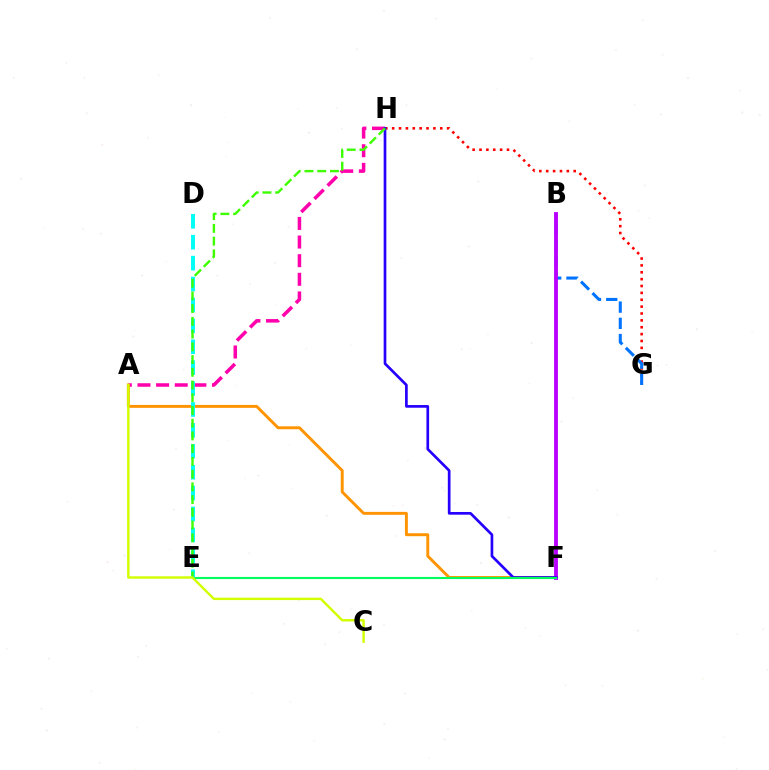{('A', 'H'): [{'color': '#ff00ac', 'line_style': 'dashed', 'thickness': 2.53}], ('A', 'F'): [{'color': '#ff9400', 'line_style': 'solid', 'thickness': 2.1}], ('G', 'H'): [{'color': '#ff0000', 'line_style': 'dotted', 'thickness': 1.87}], ('B', 'G'): [{'color': '#0074ff', 'line_style': 'dashed', 'thickness': 2.2}], ('D', 'E'): [{'color': '#00fff6', 'line_style': 'dashed', 'thickness': 2.84}], ('B', 'F'): [{'color': '#b900ff', 'line_style': 'solid', 'thickness': 2.77}], ('F', 'H'): [{'color': '#2500ff', 'line_style': 'solid', 'thickness': 1.94}], ('E', 'F'): [{'color': '#00ff5c', 'line_style': 'solid', 'thickness': 1.52}], ('E', 'H'): [{'color': '#3dff00', 'line_style': 'dashed', 'thickness': 1.73}], ('A', 'C'): [{'color': '#d1ff00', 'line_style': 'solid', 'thickness': 1.74}]}